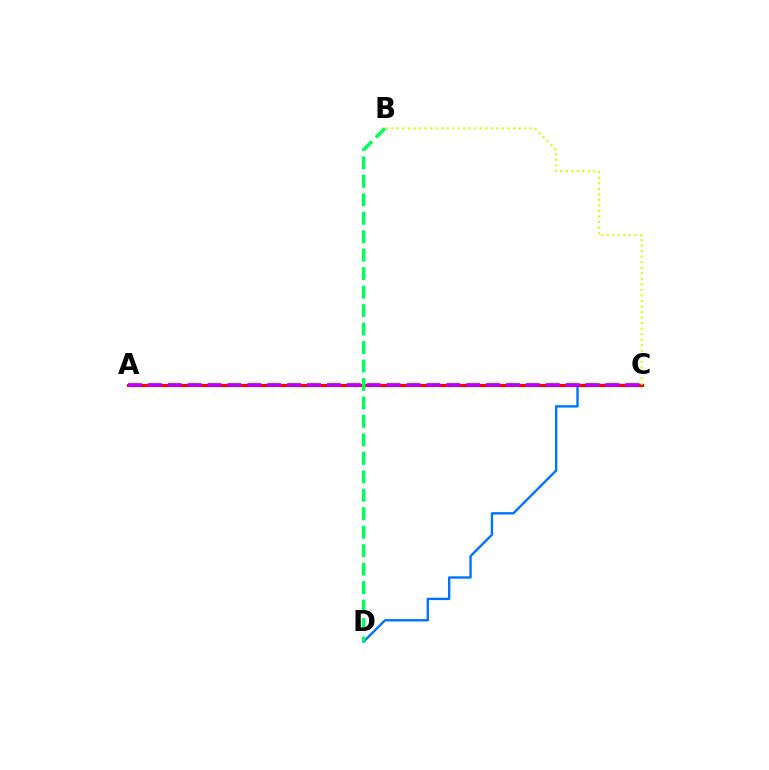{('C', 'D'): [{'color': '#0074ff', 'line_style': 'solid', 'thickness': 1.71}], ('A', 'C'): [{'color': '#ff0000', 'line_style': 'solid', 'thickness': 2.25}, {'color': '#b900ff', 'line_style': 'dashed', 'thickness': 2.7}], ('B', 'D'): [{'color': '#00ff5c', 'line_style': 'dashed', 'thickness': 2.51}], ('B', 'C'): [{'color': '#d1ff00', 'line_style': 'dotted', 'thickness': 1.5}]}